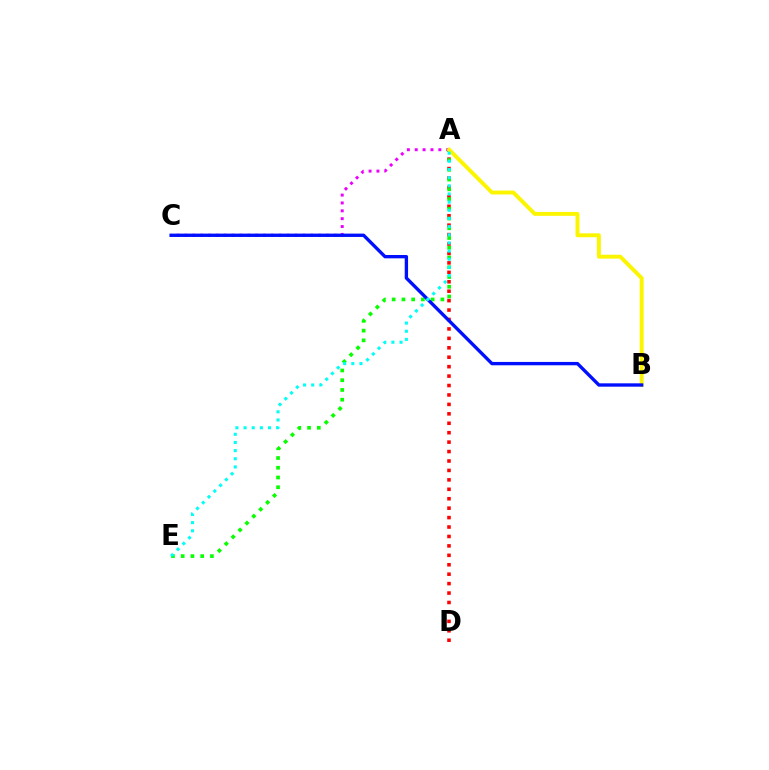{('A', 'C'): [{'color': '#ee00ff', 'line_style': 'dotted', 'thickness': 2.14}], ('A', 'D'): [{'color': '#ff0000', 'line_style': 'dotted', 'thickness': 2.56}], ('A', 'E'): [{'color': '#08ff00', 'line_style': 'dotted', 'thickness': 2.65}, {'color': '#00fff6', 'line_style': 'dotted', 'thickness': 2.22}], ('A', 'B'): [{'color': '#fcf500', 'line_style': 'solid', 'thickness': 2.81}], ('B', 'C'): [{'color': '#0010ff', 'line_style': 'solid', 'thickness': 2.41}]}